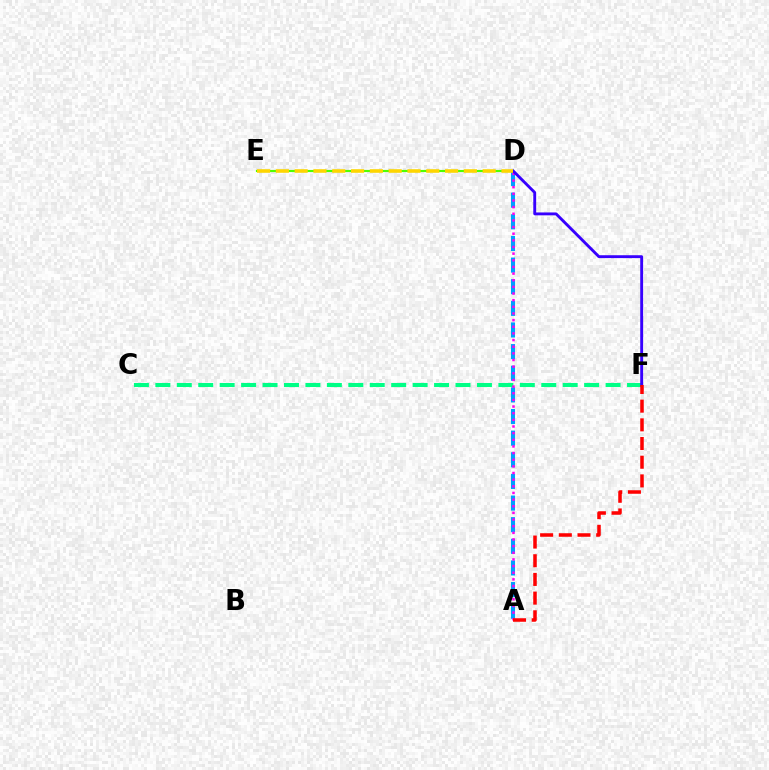{('D', 'E'): [{'color': '#4fff00', 'line_style': 'solid', 'thickness': 1.55}, {'color': '#ffd500', 'line_style': 'dashed', 'thickness': 2.55}], ('A', 'D'): [{'color': '#009eff', 'line_style': 'dashed', 'thickness': 2.94}, {'color': '#ff00ed', 'line_style': 'dotted', 'thickness': 1.81}], ('C', 'F'): [{'color': '#00ff86', 'line_style': 'dashed', 'thickness': 2.91}], ('D', 'F'): [{'color': '#3700ff', 'line_style': 'solid', 'thickness': 2.07}], ('A', 'F'): [{'color': '#ff0000', 'line_style': 'dashed', 'thickness': 2.54}]}